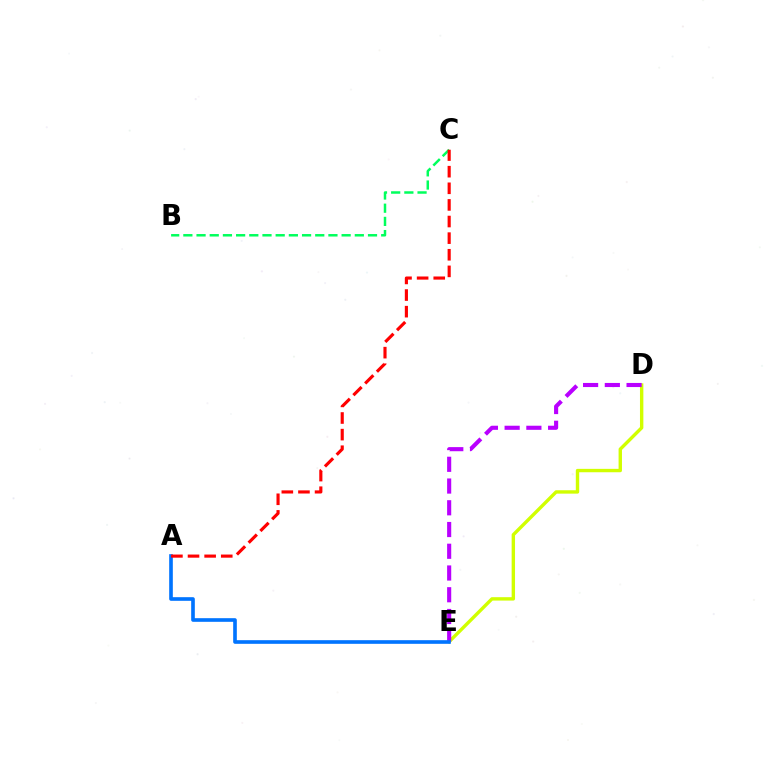{('D', 'E'): [{'color': '#d1ff00', 'line_style': 'solid', 'thickness': 2.44}, {'color': '#b900ff', 'line_style': 'dashed', 'thickness': 2.95}], ('A', 'E'): [{'color': '#0074ff', 'line_style': 'solid', 'thickness': 2.62}], ('B', 'C'): [{'color': '#00ff5c', 'line_style': 'dashed', 'thickness': 1.79}], ('A', 'C'): [{'color': '#ff0000', 'line_style': 'dashed', 'thickness': 2.26}]}